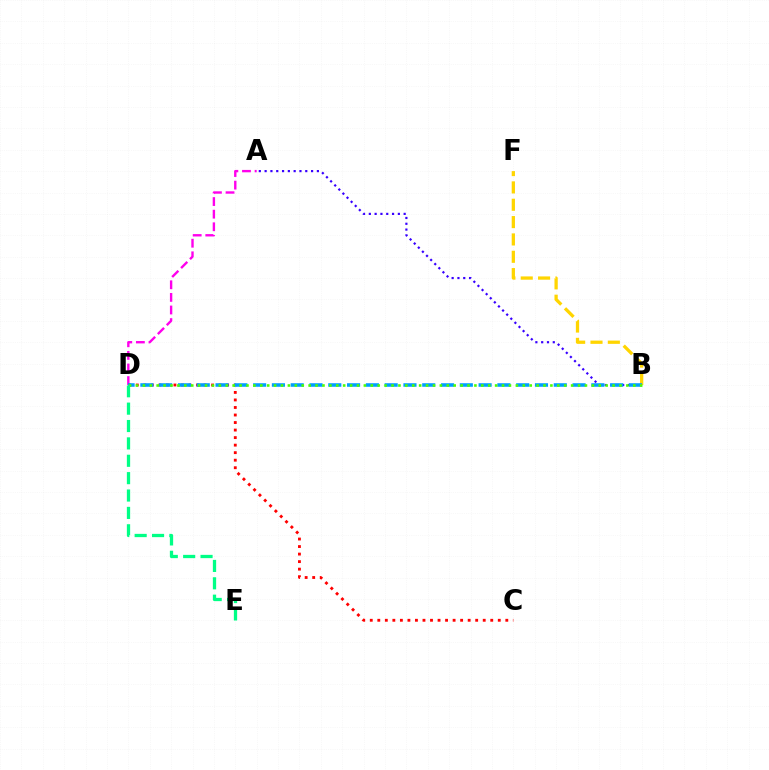{('B', 'F'): [{'color': '#ffd500', 'line_style': 'dashed', 'thickness': 2.36}], ('A', 'D'): [{'color': '#ff00ed', 'line_style': 'dashed', 'thickness': 1.71}], ('A', 'B'): [{'color': '#3700ff', 'line_style': 'dotted', 'thickness': 1.58}], ('C', 'D'): [{'color': '#ff0000', 'line_style': 'dotted', 'thickness': 2.05}], ('B', 'D'): [{'color': '#009eff', 'line_style': 'dashed', 'thickness': 2.55}, {'color': '#4fff00', 'line_style': 'dotted', 'thickness': 1.88}], ('D', 'E'): [{'color': '#00ff86', 'line_style': 'dashed', 'thickness': 2.36}]}